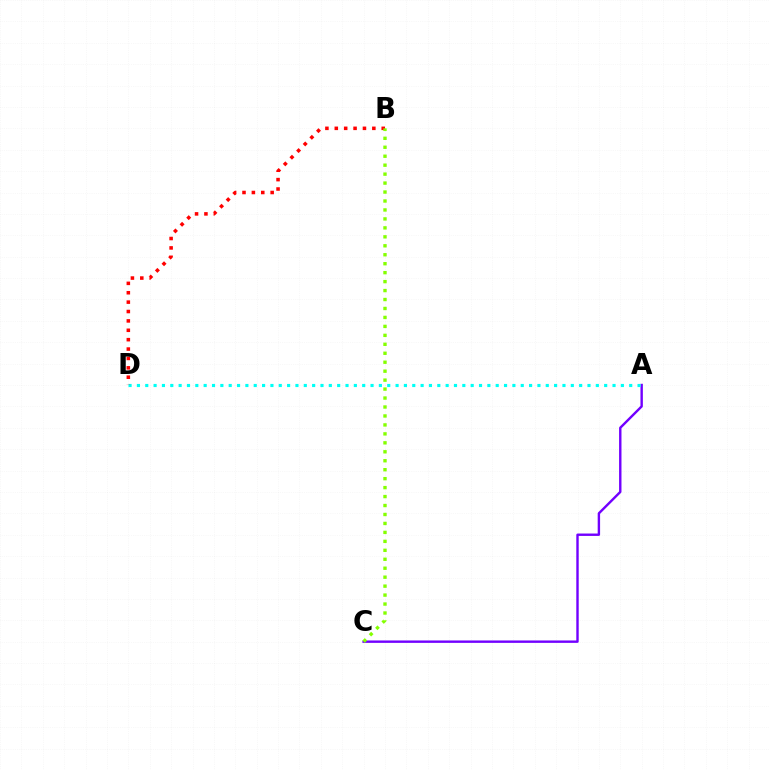{('A', 'C'): [{'color': '#7200ff', 'line_style': 'solid', 'thickness': 1.73}], ('A', 'D'): [{'color': '#00fff6', 'line_style': 'dotted', 'thickness': 2.27}], ('B', 'D'): [{'color': '#ff0000', 'line_style': 'dotted', 'thickness': 2.55}], ('B', 'C'): [{'color': '#84ff00', 'line_style': 'dotted', 'thickness': 2.43}]}